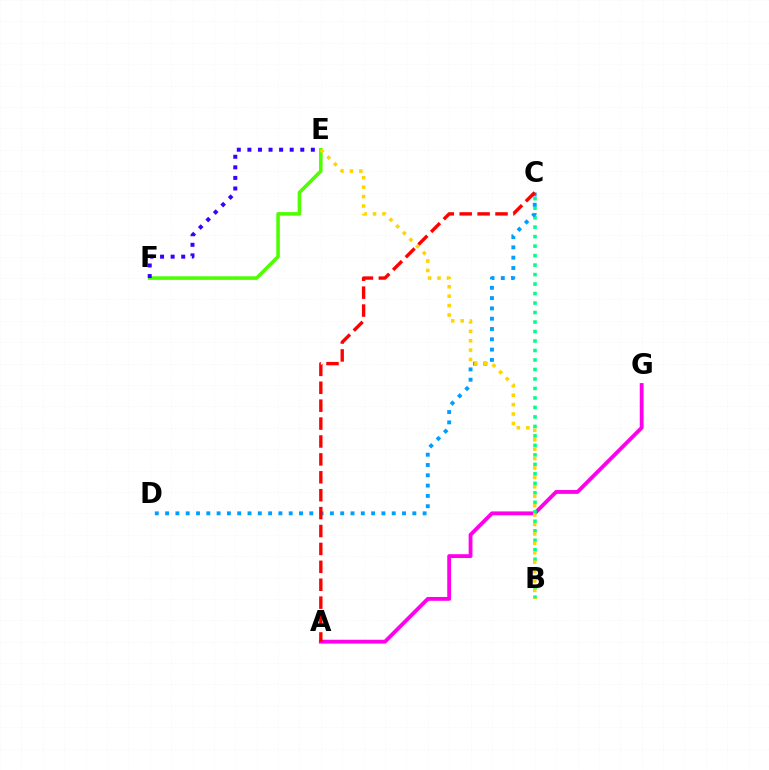{('A', 'G'): [{'color': '#ff00ed', 'line_style': 'solid', 'thickness': 2.76}], ('B', 'C'): [{'color': '#00ff86', 'line_style': 'dotted', 'thickness': 2.58}], ('C', 'D'): [{'color': '#009eff', 'line_style': 'dotted', 'thickness': 2.8}], ('E', 'F'): [{'color': '#4fff00', 'line_style': 'solid', 'thickness': 2.58}, {'color': '#3700ff', 'line_style': 'dotted', 'thickness': 2.87}], ('B', 'E'): [{'color': '#ffd500', 'line_style': 'dotted', 'thickness': 2.56}], ('A', 'C'): [{'color': '#ff0000', 'line_style': 'dashed', 'thickness': 2.43}]}